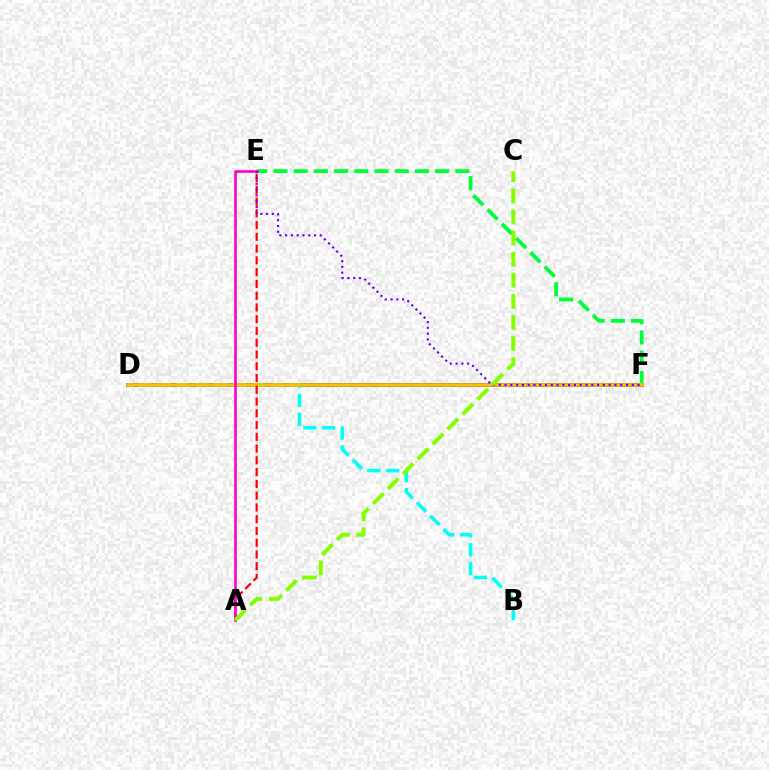{('D', 'F'): [{'color': '#004bff', 'line_style': 'solid', 'thickness': 2.83}, {'color': '#ffbd00', 'line_style': 'solid', 'thickness': 2.57}], ('B', 'D'): [{'color': '#00fff6', 'line_style': 'dashed', 'thickness': 2.56}], ('E', 'F'): [{'color': '#00ff39', 'line_style': 'dashed', 'thickness': 2.75}, {'color': '#7200ff', 'line_style': 'dotted', 'thickness': 1.57}], ('A', 'E'): [{'color': '#ff0000', 'line_style': 'dashed', 'thickness': 1.6}, {'color': '#ff00cf', 'line_style': 'solid', 'thickness': 1.9}], ('A', 'C'): [{'color': '#84ff00', 'line_style': 'dashed', 'thickness': 2.87}]}